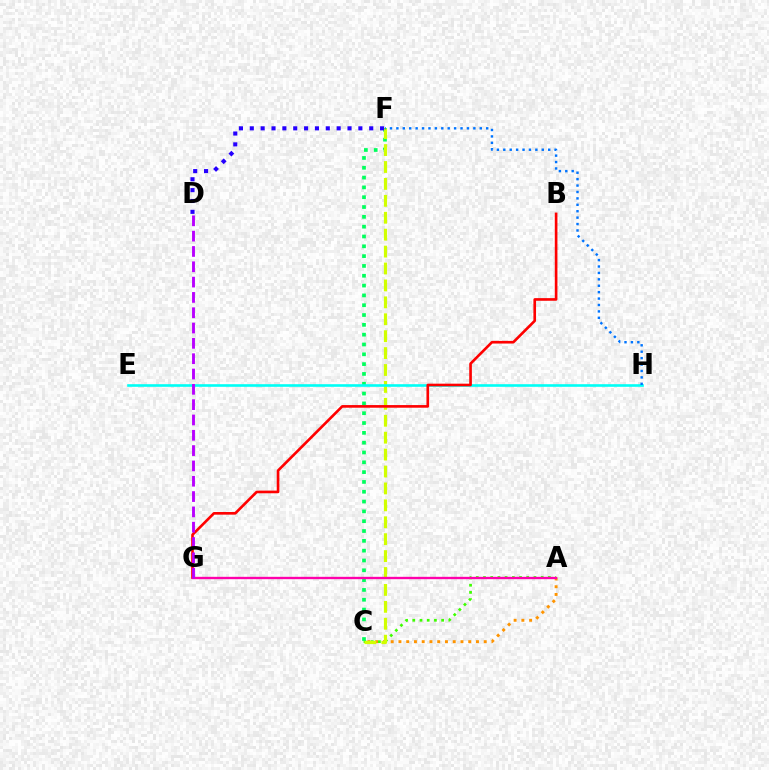{('A', 'C'): [{'color': '#ff9400', 'line_style': 'dotted', 'thickness': 2.11}, {'color': '#3dff00', 'line_style': 'dotted', 'thickness': 1.96}], ('C', 'F'): [{'color': '#00ff5c', 'line_style': 'dotted', 'thickness': 2.67}, {'color': '#d1ff00', 'line_style': 'dashed', 'thickness': 2.3}], ('E', 'H'): [{'color': '#00fff6', 'line_style': 'solid', 'thickness': 1.89}], ('F', 'H'): [{'color': '#0074ff', 'line_style': 'dotted', 'thickness': 1.74}], ('D', 'F'): [{'color': '#2500ff', 'line_style': 'dotted', 'thickness': 2.95}], ('B', 'G'): [{'color': '#ff0000', 'line_style': 'solid', 'thickness': 1.9}], ('A', 'G'): [{'color': '#ff00ac', 'line_style': 'solid', 'thickness': 1.7}], ('D', 'G'): [{'color': '#b900ff', 'line_style': 'dashed', 'thickness': 2.08}]}